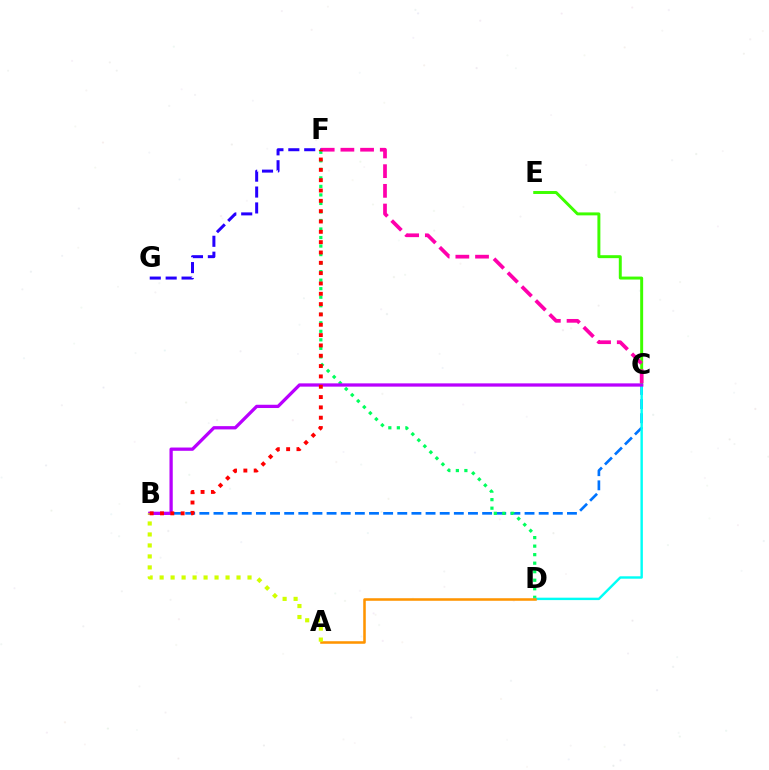{('C', 'E'): [{'color': '#3dff00', 'line_style': 'solid', 'thickness': 2.13}], ('B', 'C'): [{'color': '#0074ff', 'line_style': 'dashed', 'thickness': 1.92}, {'color': '#b900ff', 'line_style': 'solid', 'thickness': 2.35}], ('D', 'F'): [{'color': '#00ff5c', 'line_style': 'dotted', 'thickness': 2.32}], ('C', 'D'): [{'color': '#00fff6', 'line_style': 'solid', 'thickness': 1.74}], ('A', 'D'): [{'color': '#ff9400', 'line_style': 'solid', 'thickness': 1.83}], ('F', 'G'): [{'color': '#2500ff', 'line_style': 'dashed', 'thickness': 2.16}], ('C', 'F'): [{'color': '#ff00ac', 'line_style': 'dashed', 'thickness': 2.67}], ('A', 'B'): [{'color': '#d1ff00', 'line_style': 'dotted', 'thickness': 2.99}], ('B', 'F'): [{'color': '#ff0000', 'line_style': 'dotted', 'thickness': 2.81}]}